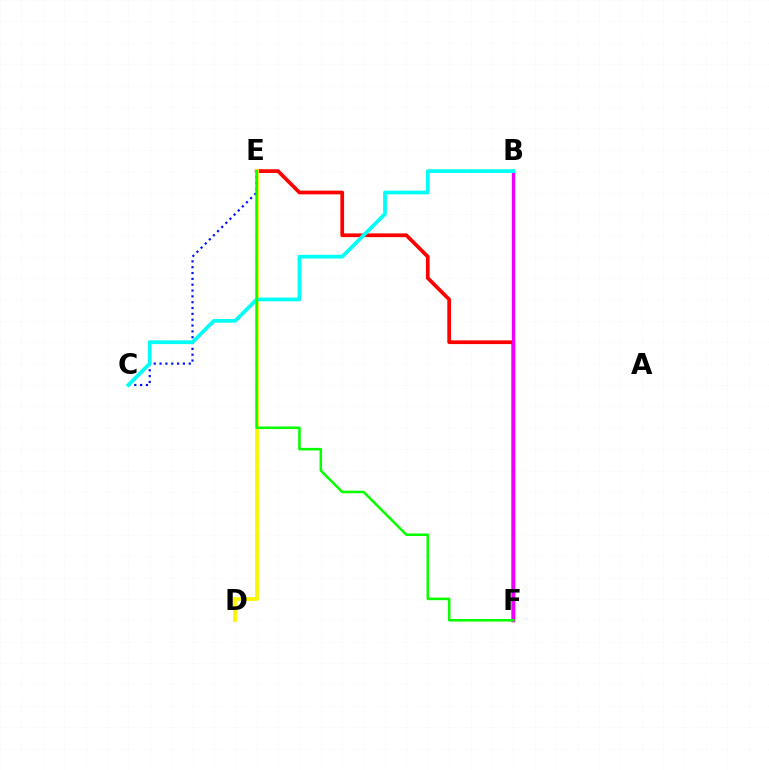{('E', 'F'): [{'color': '#ff0000', 'line_style': 'solid', 'thickness': 2.68}, {'color': '#08ff00', 'line_style': 'solid', 'thickness': 1.84}], ('D', 'E'): [{'color': '#fcf500', 'line_style': 'solid', 'thickness': 2.72}], ('C', 'E'): [{'color': '#0010ff', 'line_style': 'dotted', 'thickness': 1.59}], ('B', 'F'): [{'color': '#ee00ff', 'line_style': 'solid', 'thickness': 2.42}], ('B', 'C'): [{'color': '#00fff6', 'line_style': 'solid', 'thickness': 2.69}]}